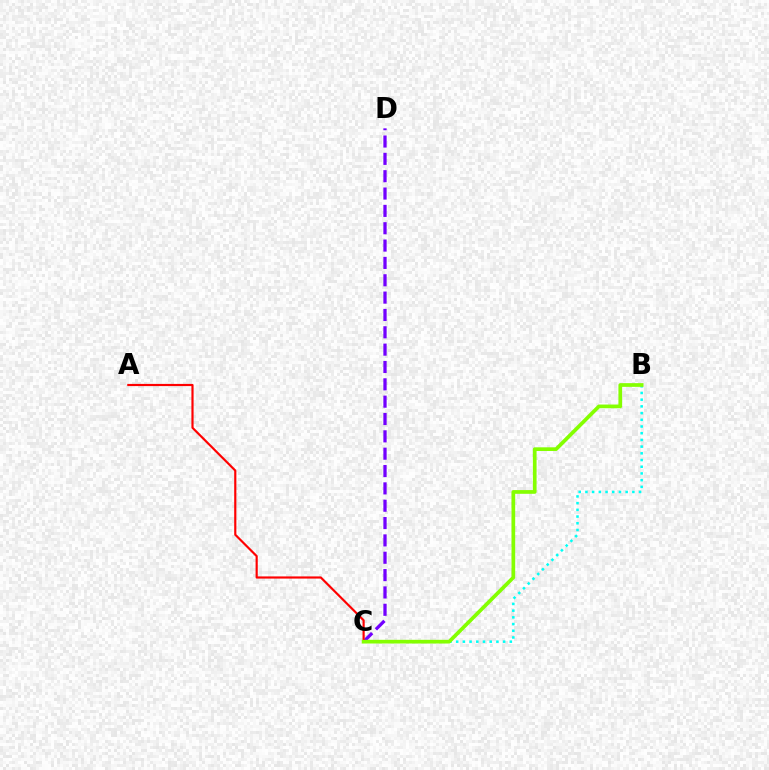{('C', 'D'): [{'color': '#7200ff', 'line_style': 'dashed', 'thickness': 2.36}], ('B', 'C'): [{'color': '#00fff6', 'line_style': 'dotted', 'thickness': 1.82}, {'color': '#84ff00', 'line_style': 'solid', 'thickness': 2.66}], ('A', 'C'): [{'color': '#ff0000', 'line_style': 'solid', 'thickness': 1.56}]}